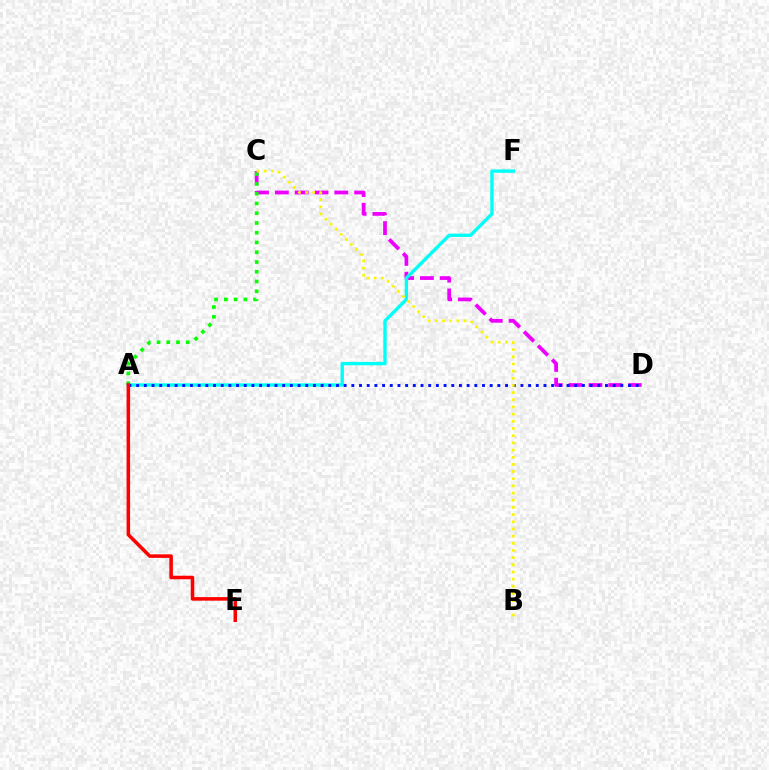{('C', 'D'): [{'color': '#ee00ff', 'line_style': 'dashed', 'thickness': 2.69}], ('A', 'F'): [{'color': '#00fff6', 'line_style': 'solid', 'thickness': 2.41}], ('A', 'C'): [{'color': '#08ff00', 'line_style': 'dotted', 'thickness': 2.65}], ('A', 'D'): [{'color': '#0010ff', 'line_style': 'dotted', 'thickness': 2.09}], ('B', 'C'): [{'color': '#fcf500', 'line_style': 'dotted', 'thickness': 1.95}], ('A', 'E'): [{'color': '#ff0000', 'line_style': 'solid', 'thickness': 2.55}]}